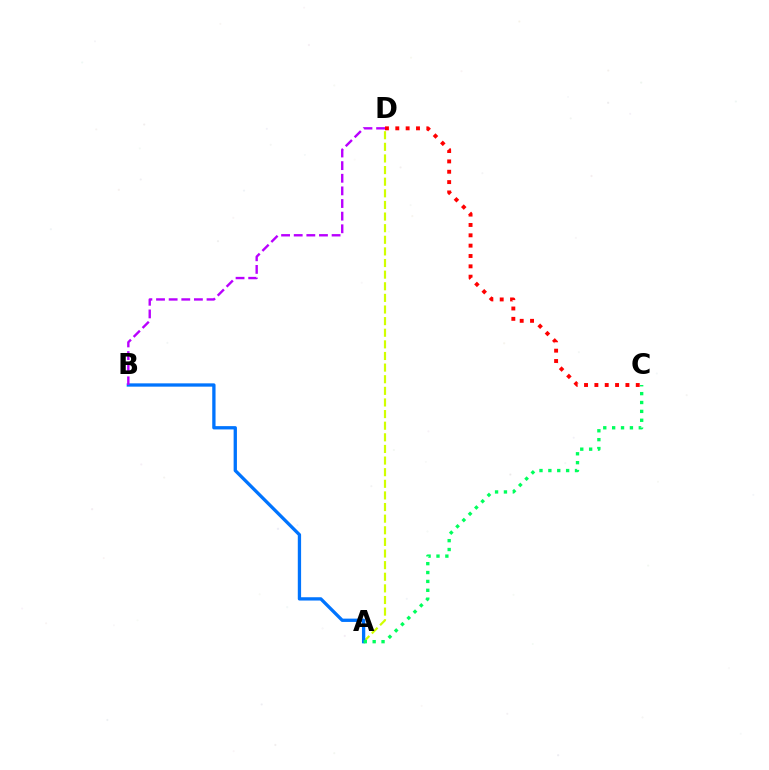{('A', 'D'): [{'color': '#d1ff00', 'line_style': 'dashed', 'thickness': 1.58}], ('A', 'B'): [{'color': '#0074ff', 'line_style': 'solid', 'thickness': 2.38}], ('B', 'D'): [{'color': '#b900ff', 'line_style': 'dashed', 'thickness': 1.72}], ('A', 'C'): [{'color': '#00ff5c', 'line_style': 'dotted', 'thickness': 2.41}], ('C', 'D'): [{'color': '#ff0000', 'line_style': 'dotted', 'thickness': 2.81}]}